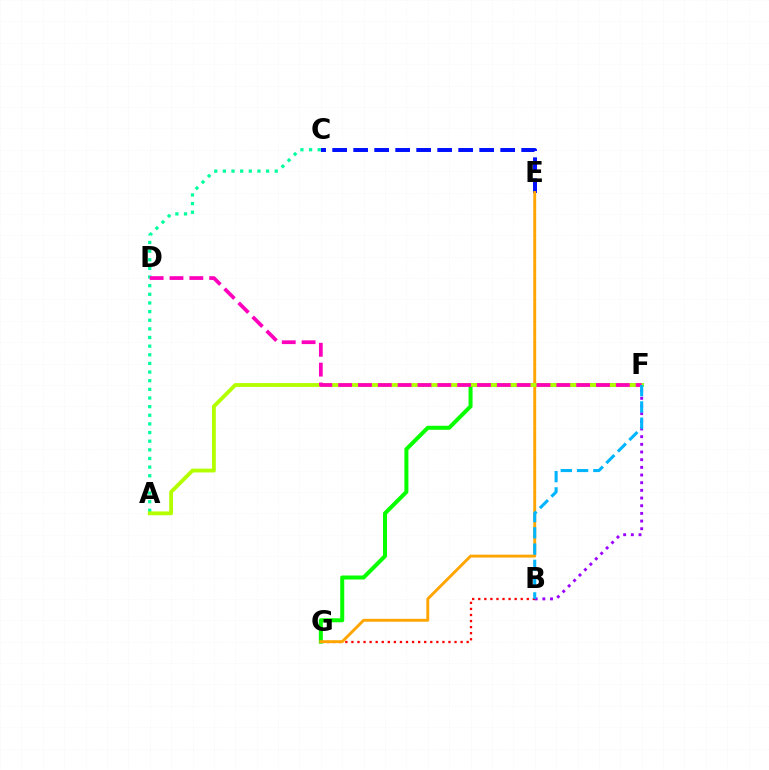{('C', 'E'): [{'color': '#0010ff', 'line_style': 'dashed', 'thickness': 2.85}], ('B', 'G'): [{'color': '#ff0000', 'line_style': 'dotted', 'thickness': 1.65}], ('A', 'C'): [{'color': '#00ff9d', 'line_style': 'dotted', 'thickness': 2.35}], ('B', 'F'): [{'color': '#9b00ff', 'line_style': 'dotted', 'thickness': 2.08}, {'color': '#00b5ff', 'line_style': 'dashed', 'thickness': 2.21}], ('F', 'G'): [{'color': '#08ff00', 'line_style': 'solid', 'thickness': 2.89}], ('E', 'G'): [{'color': '#ffa500', 'line_style': 'solid', 'thickness': 2.09}], ('A', 'F'): [{'color': '#b3ff00', 'line_style': 'solid', 'thickness': 2.76}], ('D', 'F'): [{'color': '#ff00bd', 'line_style': 'dashed', 'thickness': 2.69}]}